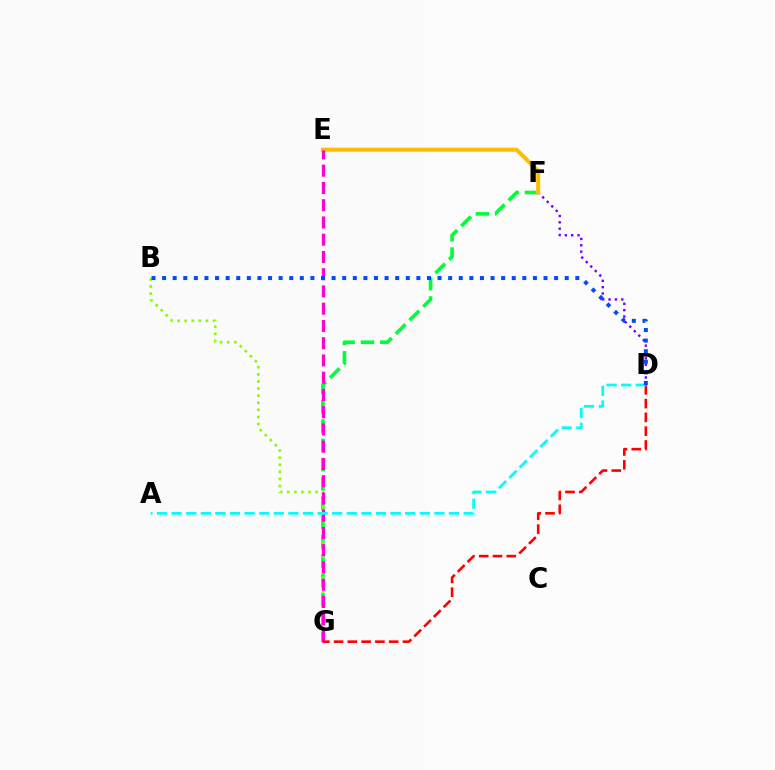{('D', 'F'): [{'color': '#7200ff', 'line_style': 'dotted', 'thickness': 1.73}], ('F', 'G'): [{'color': '#00ff39', 'line_style': 'dashed', 'thickness': 2.62}], ('E', 'F'): [{'color': '#ffbd00', 'line_style': 'solid', 'thickness': 2.91}], ('B', 'G'): [{'color': '#84ff00', 'line_style': 'dotted', 'thickness': 1.93}], ('E', 'G'): [{'color': '#ff00cf', 'line_style': 'dashed', 'thickness': 2.34}], ('D', 'G'): [{'color': '#ff0000', 'line_style': 'dashed', 'thickness': 1.87}], ('A', 'D'): [{'color': '#00fff6', 'line_style': 'dashed', 'thickness': 1.98}], ('B', 'D'): [{'color': '#004bff', 'line_style': 'dotted', 'thickness': 2.88}]}